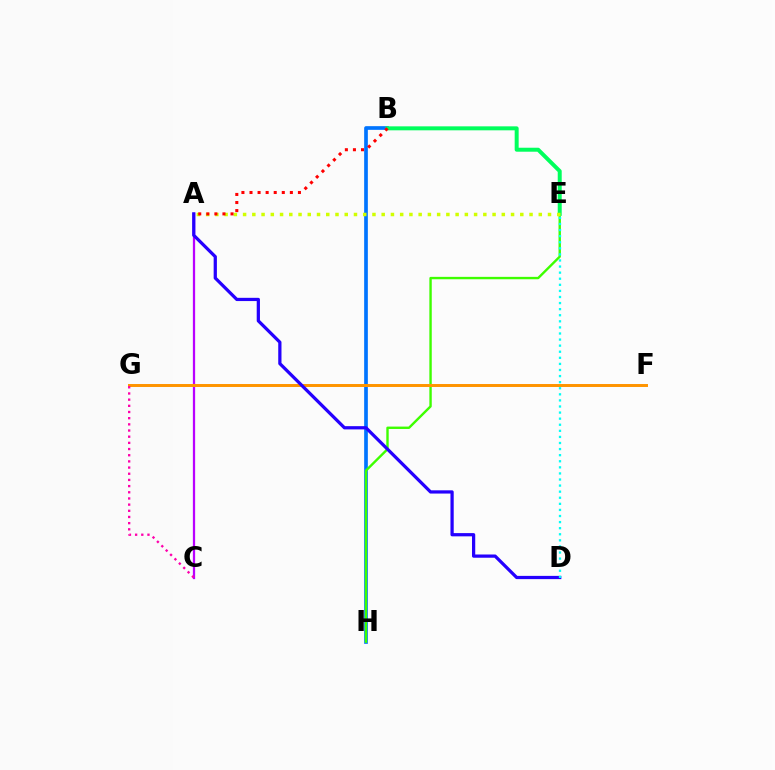{('B', 'H'): [{'color': '#0074ff', 'line_style': 'solid', 'thickness': 2.66}], ('E', 'H'): [{'color': '#3dff00', 'line_style': 'solid', 'thickness': 1.72}], ('A', 'C'): [{'color': '#b900ff', 'line_style': 'solid', 'thickness': 1.63}], ('F', 'G'): [{'color': '#ff9400', 'line_style': 'solid', 'thickness': 2.13}], ('A', 'D'): [{'color': '#2500ff', 'line_style': 'solid', 'thickness': 2.33}], ('D', 'E'): [{'color': '#00fff6', 'line_style': 'dotted', 'thickness': 1.65}], ('C', 'G'): [{'color': '#ff00ac', 'line_style': 'dotted', 'thickness': 1.68}], ('B', 'E'): [{'color': '#00ff5c', 'line_style': 'solid', 'thickness': 2.86}], ('A', 'E'): [{'color': '#d1ff00', 'line_style': 'dotted', 'thickness': 2.51}], ('A', 'B'): [{'color': '#ff0000', 'line_style': 'dotted', 'thickness': 2.19}]}